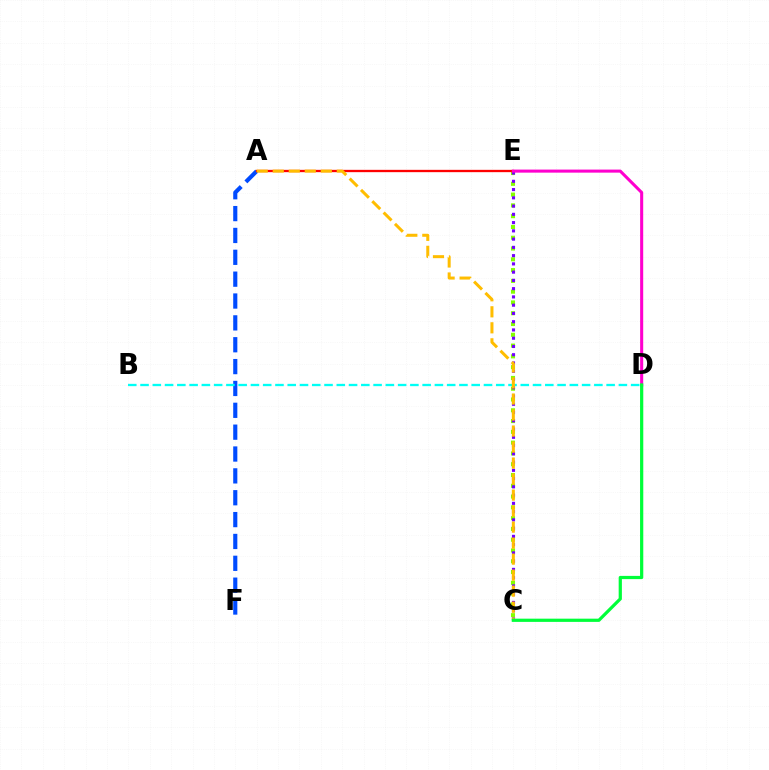{('A', 'F'): [{'color': '#004bff', 'line_style': 'dashed', 'thickness': 2.97}], ('C', 'E'): [{'color': '#84ff00', 'line_style': 'dotted', 'thickness': 2.93}, {'color': '#7200ff', 'line_style': 'dotted', 'thickness': 2.24}], ('A', 'E'): [{'color': '#ff0000', 'line_style': 'solid', 'thickness': 1.67}], ('B', 'D'): [{'color': '#00fff6', 'line_style': 'dashed', 'thickness': 1.67}], ('D', 'E'): [{'color': '#ff00cf', 'line_style': 'solid', 'thickness': 2.2}], ('A', 'C'): [{'color': '#ffbd00', 'line_style': 'dashed', 'thickness': 2.18}], ('C', 'D'): [{'color': '#00ff39', 'line_style': 'solid', 'thickness': 2.32}]}